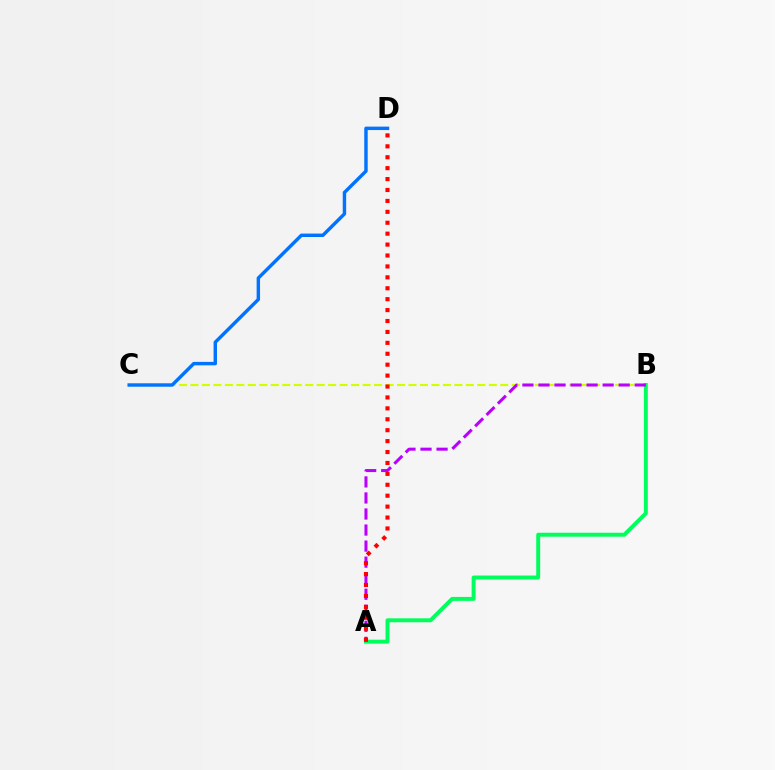{('B', 'C'): [{'color': '#d1ff00', 'line_style': 'dashed', 'thickness': 1.56}], ('C', 'D'): [{'color': '#0074ff', 'line_style': 'solid', 'thickness': 2.47}], ('A', 'B'): [{'color': '#00ff5c', 'line_style': 'solid', 'thickness': 2.84}, {'color': '#b900ff', 'line_style': 'dashed', 'thickness': 2.18}], ('A', 'D'): [{'color': '#ff0000', 'line_style': 'dotted', 'thickness': 2.97}]}